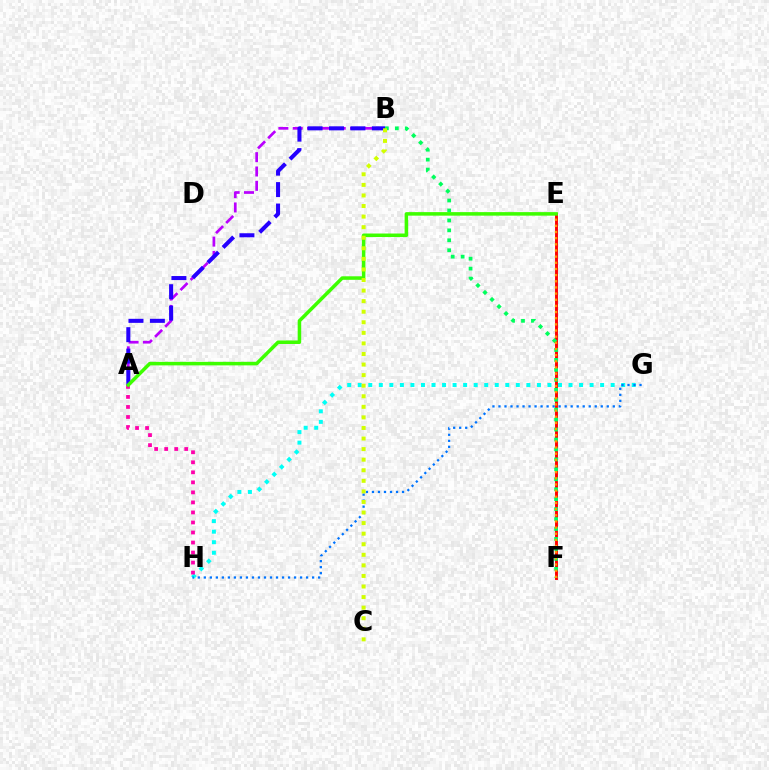{('A', 'B'): [{'color': '#b900ff', 'line_style': 'dashed', 'thickness': 1.95}, {'color': '#2500ff', 'line_style': 'dashed', 'thickness': 2.91}], ('G', 'H'): [{'color': '#00fff6', 'line_style': 'dotted', 'thickness': 2.86}, {'color': '#0074ff', 'line_style': 'dotted', 'thickness': 1.63}], ('E', 'F'): [{'color': '#ff0000', 'line_style': 'solid', 'thickness': 2.09}, {'color': '#ff9400', 'line_style': 'dotted', 'thickness': 1.67}], ('B', 'F'): [{'color': '#00ff5c', 'line_style': 'dotted', 'thickness': 2.7}], ('A', 'H'): [{'color': '#ff00ac', 'line_style': 'dotted', 'thickness': 2.72}], ('A', 'E'): [{'color': '#3dff00', 'line_style': 'solid', 'thickness': 2.54}], ('B', 'C'): [{'color': '#d1ff00', 'line_style': 'dotted', 'thickness': 2.87}]}